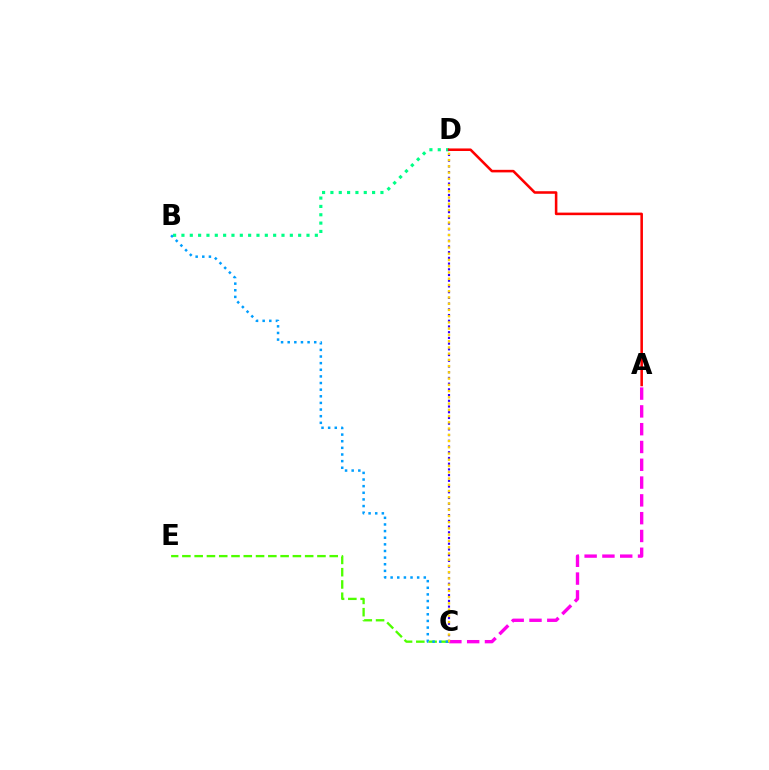{('A', 'C'): [{'color': '#ff00ed', 'line_style': 'dashed', 'thickness': 2.42}], ('C', 'E'): [{'color': '#4fff00', 'line_style': 'dashed', 'thickness': 1.67}], ('B', 'D'): [{'color': '#00ff86', 'line_style': 'dotted', 'thickness': 2.27}], ('A', 'D'): [{'color': '#ff0000', 'line_style': 'solid', 'thickness': 1.84}], ('C', 'D'): [{'color': '#3700ff', 'line_style': 'dotted', 'thickness': 1.55}, {'color': '#ffd500', 'line_style': 'dotted', 'thickness': 1.7}], ('B', 'C'): [{'color': '#009eff', 'line_style': 'dotted', 'thickness': 1.8}]}